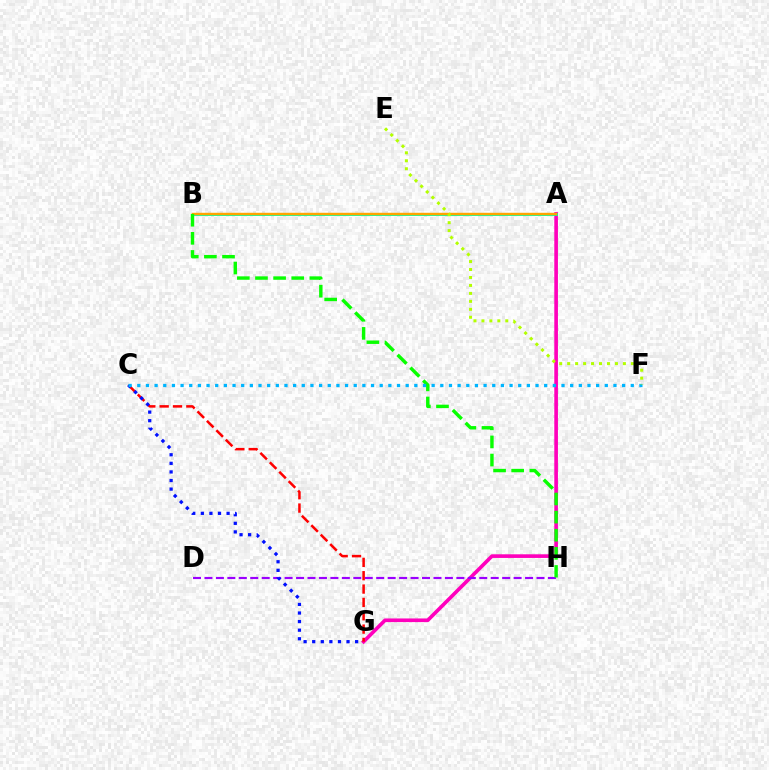{('A', 'G'): [{'color': '#ff00bd', 'line_style': 'solid', 'thickness': 2.63}], ('D', 'H'): [{'color': '#9b00ff', 'line_style': 'dashed', 'thickness': 1.56}], ('C', 'G'): [{'color': '#ff0000', 'line_style': 'dashed', 'thickness': 1.81}, {'color': '#0010ff', 'line_style': 'dotted', 'thickness': 2.33}], ('A', 'B'): [{'color': '#00ff9d', 'line_style': 'solid', 'thickness': 2.04}, {'color': '#ffa500', 'line_style': 'solid', 'thickness': 1.74}], ('B', 'H'): [{'color': '#08ff00', 'line_style': 'dashed', 'thickness': 2.46}], ('C', 'F'): [{'color': '#00b5ff', 'line_style': 'dotted', 'thickness': 2.35}], ('E', 'F'): [{'color': '#b3ff00', 'line_style': 'dotted', 'thickness': 2.16}]}